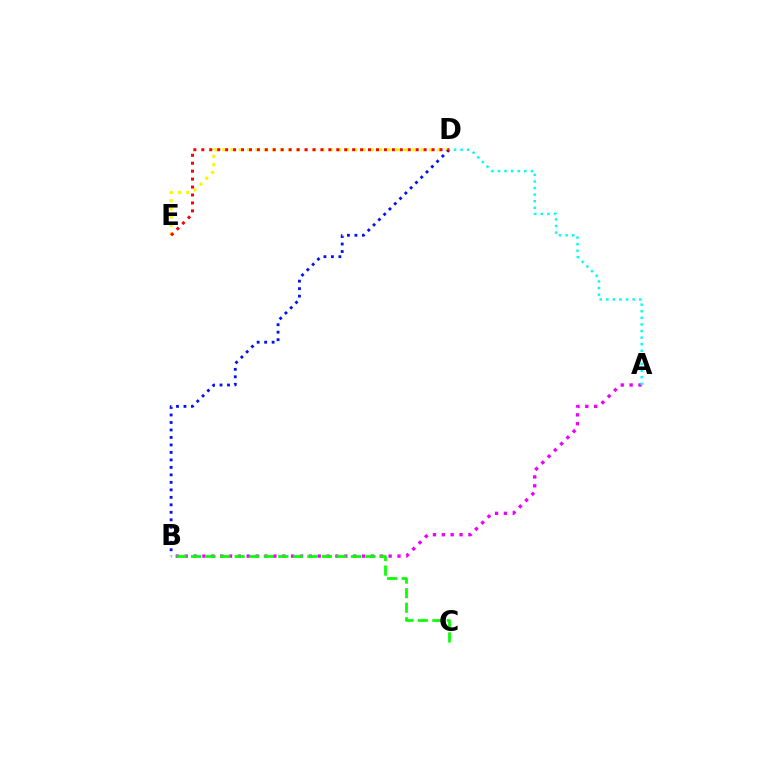{('D', 'E'): [{'color': '#fcf500', 'line_style': 'dotted', 'thickness': 2.25}, {'color': '#ff0000', 'line_style': 'dotted', 'thickness': 2.16}], ('B', 'D'): [{'color': '#0010ff', 'line_style': 'dotted', 'thickness': 2.03}], ('A', 'B'): [{'color': '#ee00ff', 'line_style': 'dotted', 'thickness': 2.41}], ('A', 'D'): [{'color': '#00fff6', 'line_style': 'dotted', 'thickness': 1.79}], ('B', 'C'): [{'color': '#08ff00', 'line_style': 'dashed', 'thickness': 1.98}]}